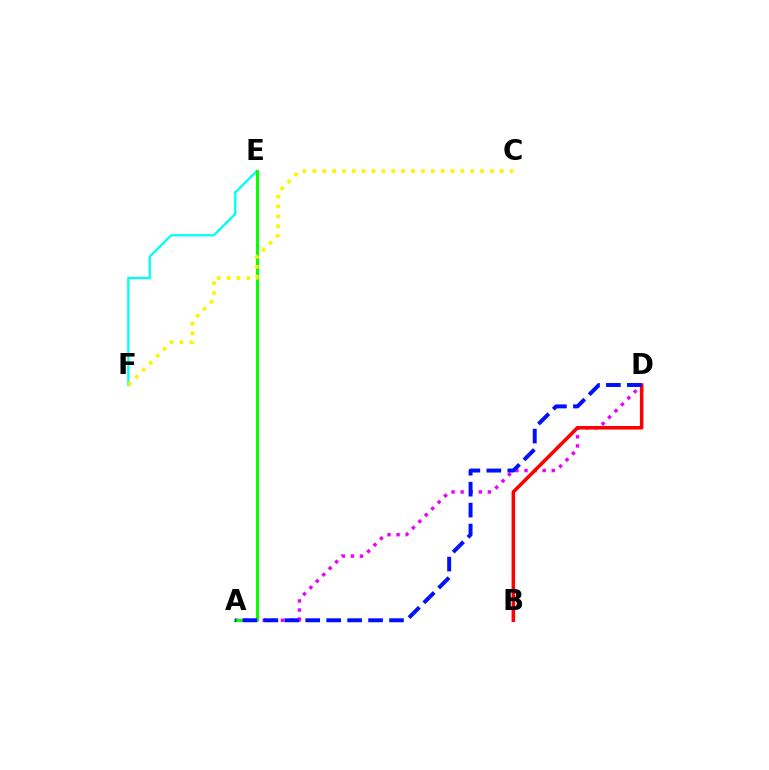{('A', 'D'): [{'color': '#ee00ff', 'line_style': 'dotted', 'thickness': 2.47}, {'color': '#0010ff', 'line_style': 'dashed', 'thickness': 2.85}], ('B', 'D'): [{'color': '#ff0000', 'line_style': 'solid', 'thickness': 2.54}], ('E', 'F'): [{'color': '#00fff6', 'line_style': 'solid', 'thickness': 1.66}], ('A', 'E'): [{'color': '#08ff00', 'line_style': 'solid', 'thickness': 2.15}], ('C', 'F'): [{'color': '#fcf500', 'line_style': 'dotted', 'thickness': 2.68}]}